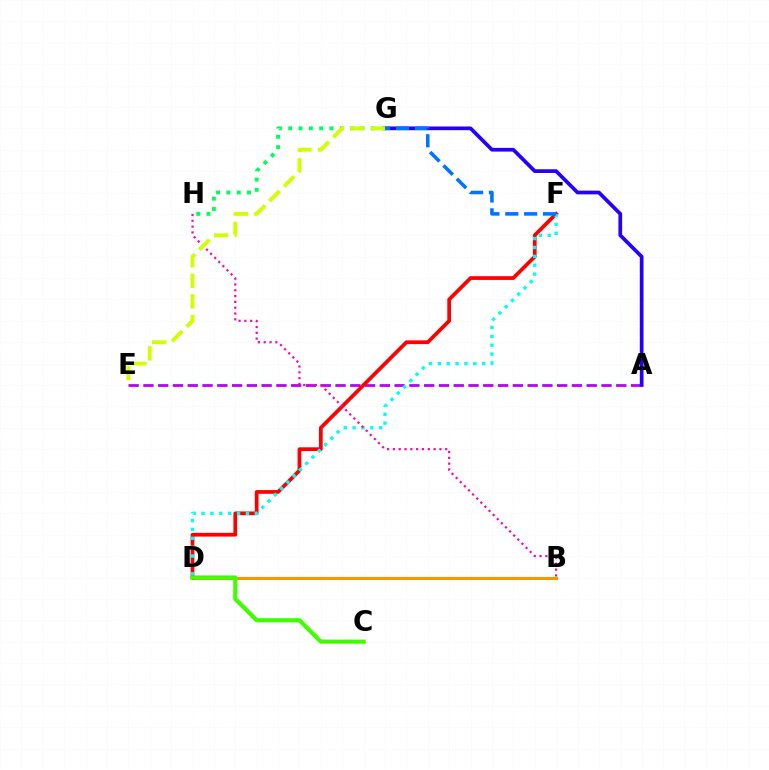{('B', 'D'): [{'color': '#ff9400', 'line_style': 'solid', 'thickness': 2.22}], ('G', 'H'): [{'color': '#00ff5c', 'line_style': 'dotted', 'thickness': 2.8}], ('A', 'E'): [{'color': '#b900ff', 'line_style': 'dashed', 'thickness': 2.01}], ('D', 'F'): [{'color': '#ff0000', 'line_style': 'solid', 'thickness': 2.69}, {'color': '#00fff6', 'line_style': 'dotted', 'thickness': 2.41}], ('C', 'D'): [{'color': '#3dff00', 'line_style': 'solid', 'thickness': 2.99}], ('B', 'H'): [{'color': '#ff00ac', 'line_style': 'dotted', 'thickness': 1.58}], ('A', 'G'): [{'color': '#2500ff', 'line_style': 'solid', 'thickness': 2.68}], ('E', 'G'): [{'color': '#d1ff00', 'line_style': 'dashed', 'thickness': 2.79}], ('F', 'G'): [{'color': '#0074ff', 'line_style': 'dashed', 'thickness': 2.56}]}